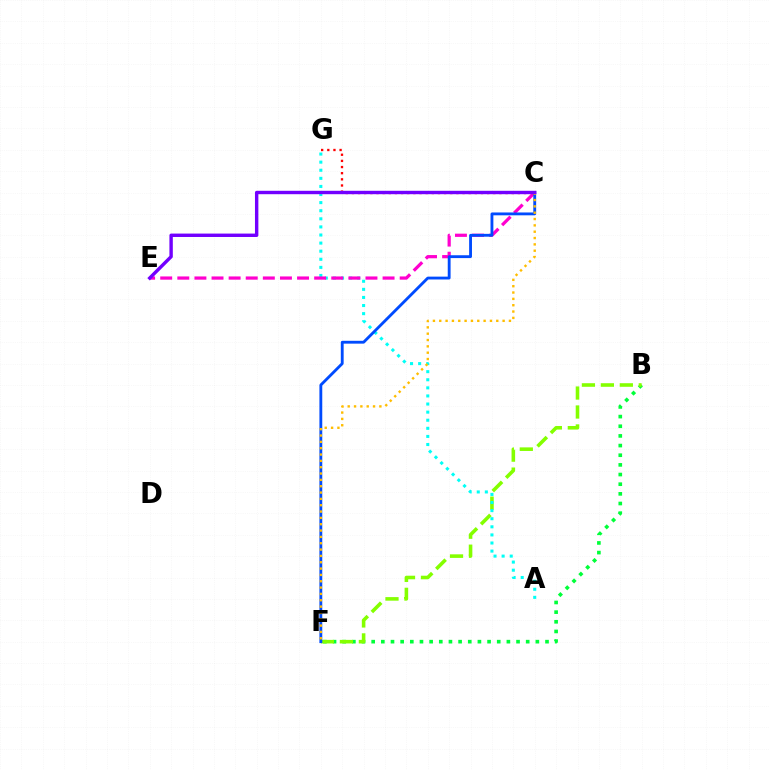{('B', 'F'): [{'color': '#00ff39', 'line_style': 'dotted', 'thickness': 2.62}, {'color': '#84ff00', 'line_style': 'dashed', 'thickness': 2.58}], ('A', 'G'): [{'color': '#00fff6', 'line_style': 'dotted', 'thickness': 2.2}], ('C', 'G'): [{'color': '#ff0000', 'line_style': 'dotted', 'thickness': 1.67}], ('C', 'E'): [{'color': '#ff00cf', 'line_style': 'dashed', 'thickness': 2.32}, {'color': '#7200ff', 'line_style': 'solid', 'thickness': 2.45}], ('C', 'F'): [{'color': '#004bff', 'line_style': 'solid', 'thickness': 2.05}, {'color': '#ffbd00', 'line_style': 'dotted', 'thickness': 1.72}]}